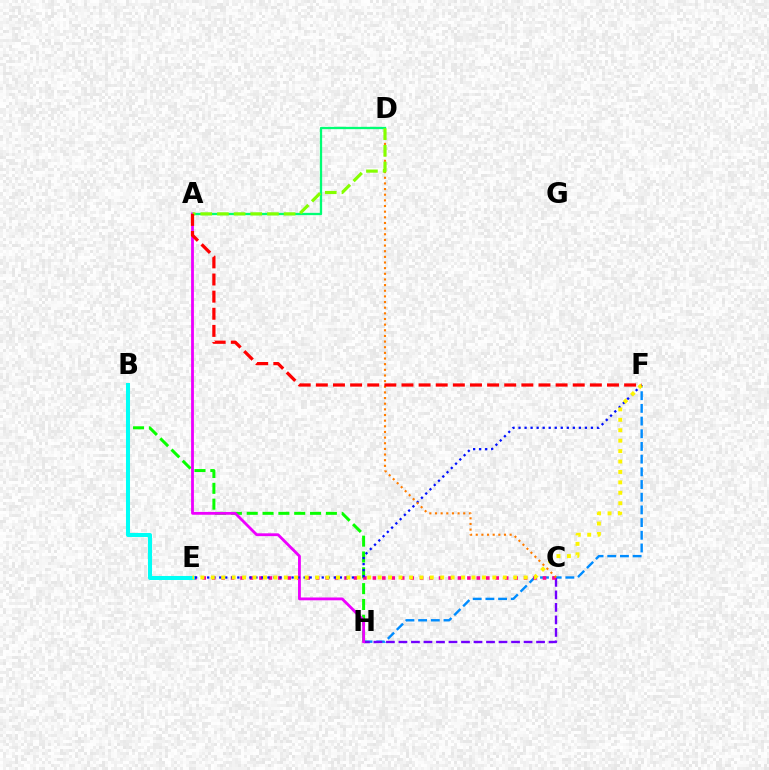{('F', 'H'): [{'color': '#008cff', 'line_style': 'dashed', 'thickness': 1.72}], ('C', 'H'): [{'color': '#7200ff', 'line_style': 'dashed', 'thickness': 1.7}], ('A', 'D'): [{'color': '#00ff74', 'line_style': 'solid', 'thickness': 1.65}, {'color': '#84ff00', 'line_style': 'dashed', 'thickness': 2.27}], ('B', 'H'): [{'color': '#08ff00', 'line_style': 'dashed', 'thickness': 2.15}], ('C', 'E'): [{'color': '#ff0094', 'line_style': 'dotted', 'thickness': 2.57}], ('A', 'H'): [{'color': '#ee00ff', 'line_style': 'solid', 'thickness': 2.03}], ('B', 'E'): [{'color': '#00fff6', 'line_style': 'solid', 'thickness': 2.91}], ('E', 'F'): [{'color': '#0010ff', 'line_style': 'dotted', 'thickness': 1.64}, {'color': '#fcf500', 'line_style': 'dotted', 'thickness': 2.83}], ('C', 'D'): [{'color': '#ff7c00', 'line_style': 'dotted', 'thickness': 1.53}], ('A', 'F'): [{'color': '#ff0000', 'line_style': 'dashed', 'thickness': 2.33}]}